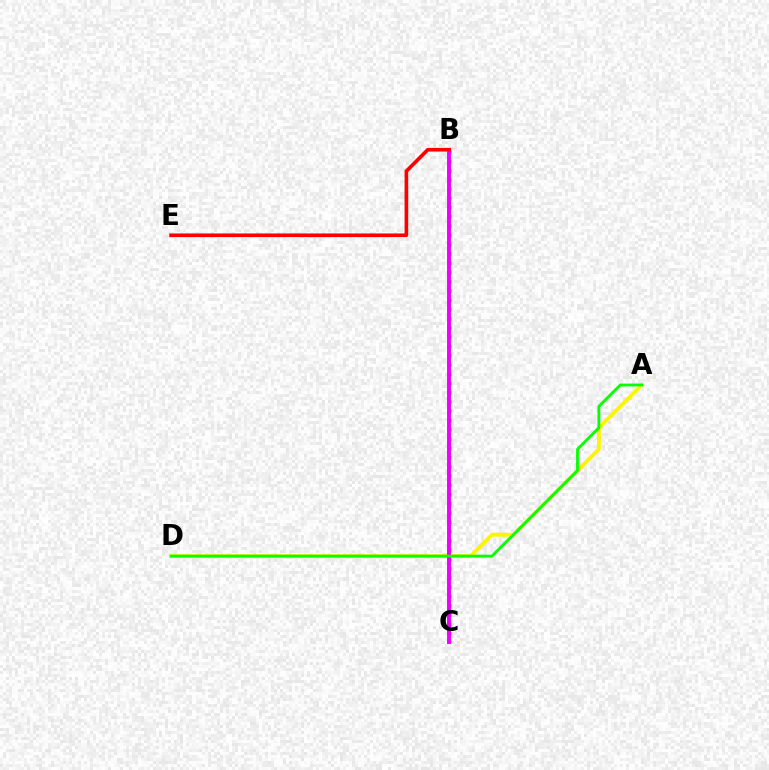{('B', 'C'): [{'color': '#0010ff', 'line_style': 'dotted', 'thickness': 2.51}, {'color': '#00fff6', 'line_style': 'solid', 'thickness': 1.58}, {'color': '#ee00ff', 'line_style': 'solid', 'thickness': 2.82}], ('A', 'D'): [{'color': '#fcf500', 'line_style': 'solid', 'thickness': 2.78}, {'color': '#08ff00', 'line_style': 'solid', 'thickness': 2.04}], ('B', 'E'): [{'color': '#ff0000', 'line_style': 'solid', 'thickness': 2.63}]}